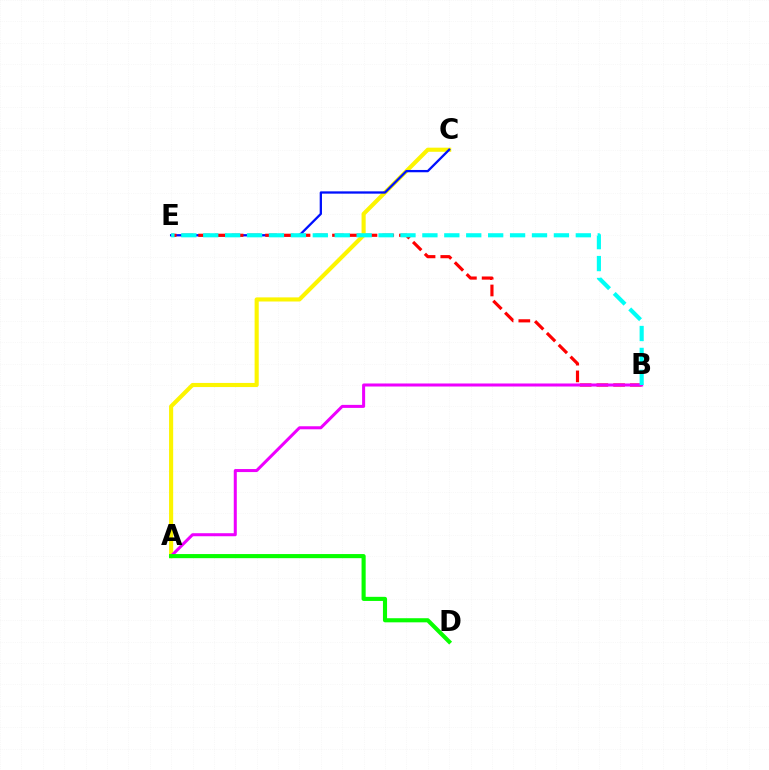{('A', 'C'): [{'color': '#fcf500', 'line_style': 'solid', 'thickness': 2.96}], ('C', 'E'): [{'color': '#0010ff', 'line_style': 'solid', 'thickness': 1.65}], ('B', 'E'): [{'color': '#ff0000', 'line_style': 'dashed', 'thickness': 2.27}, {'color': '#00fff6', 'line_style': 'dashed', 'thickness': 2.98}], ('A', 'B'): [{'color': '#ee00ff', 'line_style': 'solid', 'thickness': 2.18}], ('A', 'D'): [{'color': '#08ff00', 'line_style': 'solid', 'thickness': 2.96}]}